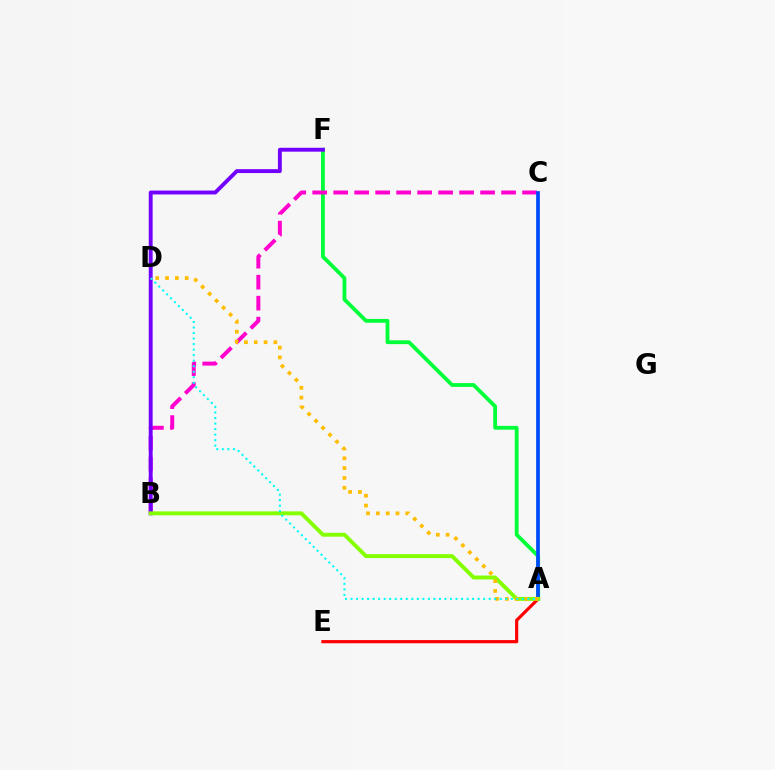{('A', 'E'): [{'color': '#ff0000', 'line_style': 'solid', 'thickness': 2.29}], ('A', 'F'): [{'color': '#00ff39', 'line_style': 'solid', 'thickness': 2.74}], ('B', 'C'): [{'color': '#ff00cf', 'line_style': 'dashed', 'thickness': 2.85}], ('B', 'F'): [{'color': '#7200ff', 'line_style': 'solid', 'thickness': 2.79}], ('A', 'C'): [{'color': '#004bff', 'line_style': 'solid', 'thickness': 2.67}], ('A', 'B'): [{'color': '#84ff00', 'line_style': 'solid', 'thickness': 2.82}], ('A', 'D'): [{'color': '#ffbd00', 'line_style': 'dotted', 'thickness': 2.67}, {'color': '#00fff6', 'line_style': 'dotted', 'thickness': 1.5}]}